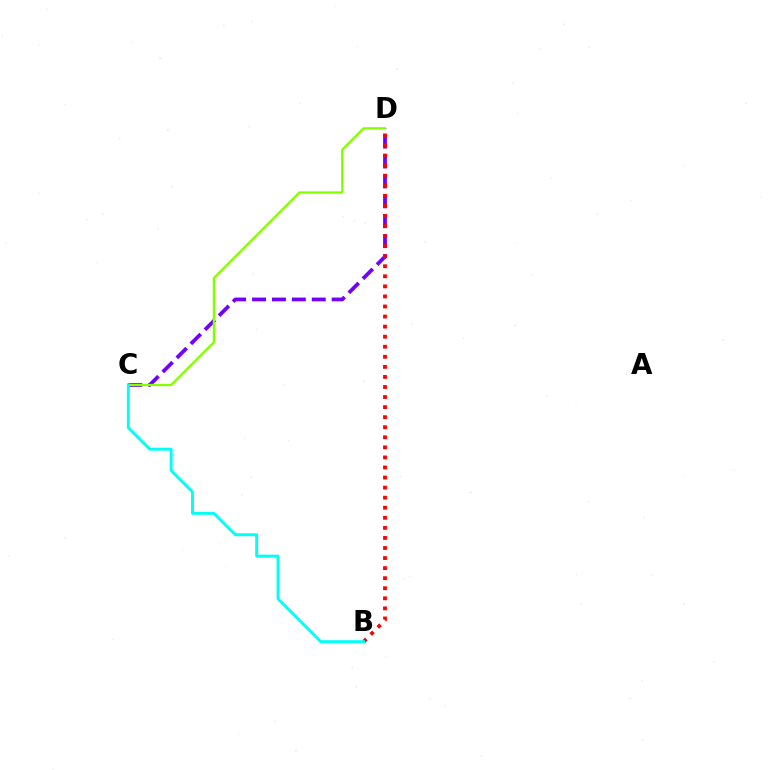{('C', 'D'): [{'color': '#7200ff', 'line_style': 'dashed', 'thickness': 2.7}, {'color': '#84ff00', 'line_style': 'solid', 'thickness': 1.65}], ('B', 'D'): [{'color': '#ff0000', 'line_style': 'dotted', 'thickness': 2.73}], ('B', 'C'): [{'color': '#00fff6', 'line_style': 'solid', 'thickness': 2.11}]}